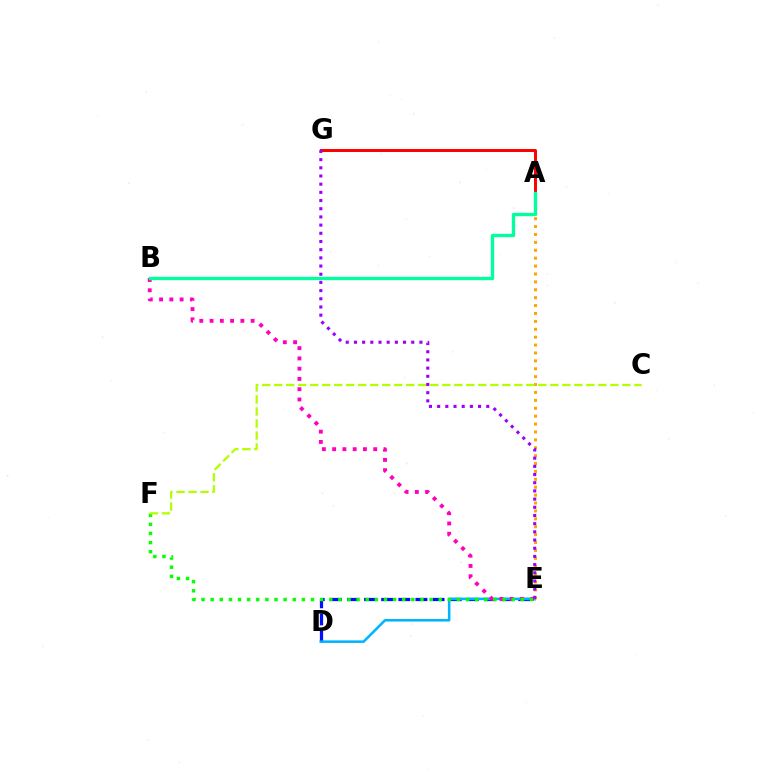{('A', 'G'): [{'color': '#ff0000', 'line_style': 'solid', 'thickness': 2.13}], ('D', 'E'): [{'color': '#0010ff', 'line_style': 'dashed', 'thickness': 2.33}, {'color': '#00b5ff', 'line_style': 'solid', 'thickness': 1.84}], ('A', 'E'): [{'color': '#ffa500', 'line_style': 'dotted', 'thickness': 2.15}], ('B', 'E'): [{'color': '#ff00bd', 'line_style': 'dotted', 'thickness': 2.79}], ('E', 'F'): [{'color': '#08ff00', 'line_style': 'dotted', 'thickness': 2.48}], ('C', 'F'): [{'color': '#b3ff00', 'line_style': 'dashed', 'thickness': 1.63}], ('A', 'B'): [{'color': '#00ff9d', 'line_style': 'solid', 'thickness': 2.39}], ('E', 'G'): [{'color': '#9b00ff', 'line_style': 'dotted', 'thickness': 2.22}]}